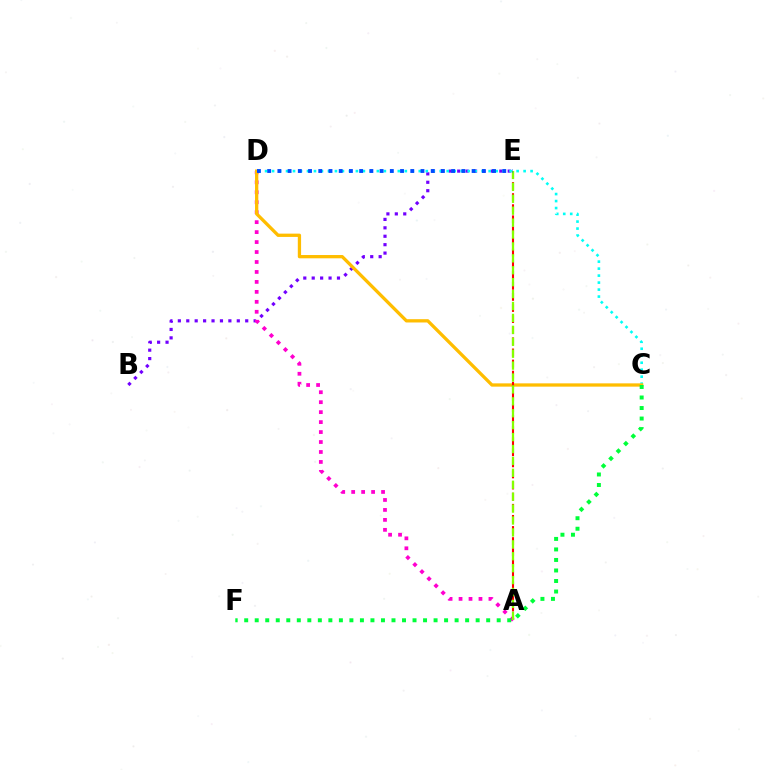{('B', 'E'): [{'color': '#7200ff', 'line_style': 'dotted', 'thickness': 2.29}], ('A', 'D'): [{'color': '#ff00cf', 'line_style': 'dotted', 'thickness': 2.71}], ('C', 'D'): [{'color': '#00fff6', 'line_style': 'dotted', 'thickness': 1.9}, {'color': '#ffbd00', 'line_style': 'solid', 'thickness': 2.37}], ('A', 'E'): [{'color': '#ff0000', 'line_style': 'dashed', 'thickness': 1.51}, {'color': '#84ff00', 'line_style': 'dashed', 'thickness': 1.62}], ('C', 'F'): [{'color': '#00ff39', 'line_style': 'dotted', 'thickness': 2.86}], ('D', 'E'): [{'color': '#004bff', 'line_style': 'dotted', 'thickness': 2.78}]}